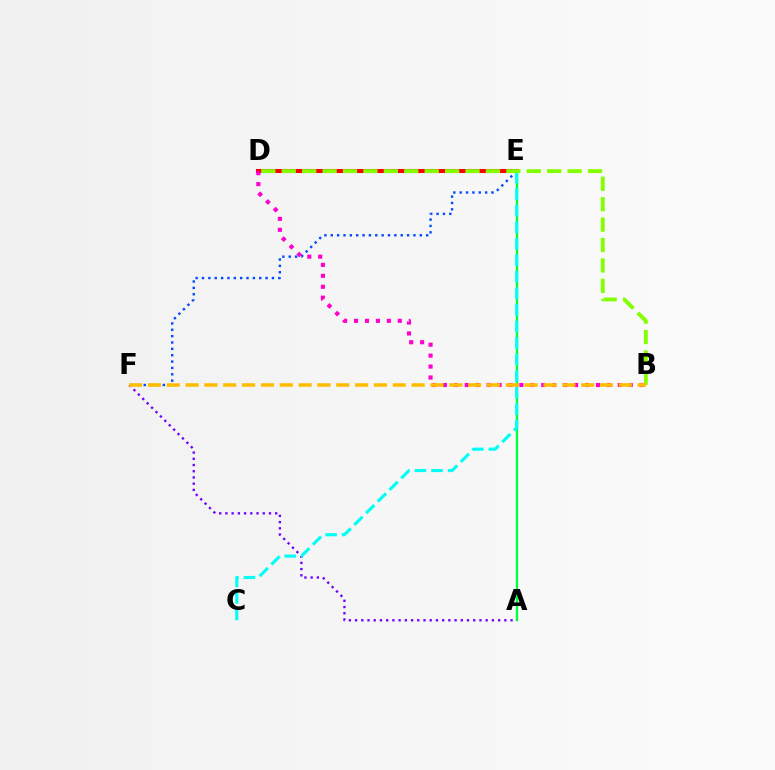{('D', 'E'): [{'color': '#ff0000', 'line_style': 'solid', 'thickness': 2.92}], ('A', 'E'): [{'color': '#00ff39', 'line_style': 'solid', 'thickness': 1.67}], ('A', 'F'): [{'color': '#7200ff', 'line_style': 'dotted', 'thickness': 1.69}], ('E', 'F'): [{'color': '#004bff', 'line_style': 'dotted', 'thickness': 1.73}], ('C', 'E'): [{'color': '#00fff6', 'line_style': 'dashed', 'thickness': 2.25}], ('B', 'D'): [{'color': '#84ff00', 'line_style': 'dashed', 'thickness': 2.77}, {'color': '#ff00cf', 'line_style': 'dotted', 'thickness': 2.97}], ('B', 'F'): [{'color': '#ffbd00', 'line_style': 'dashed', 'thickness': 2.56}]}